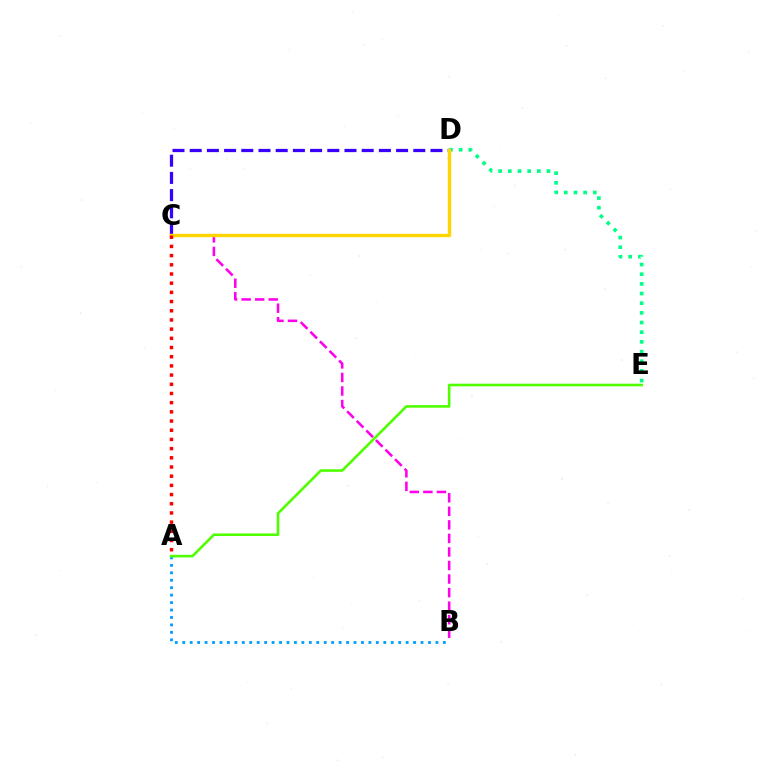{('B', 'C'): [{'color': '#ff00ed', 'line_style': 'dashed', 'thickness': 1.84}], ('D', 'E'): [{'color': '#00ff86', 'line_style': 'dotted', 'thickness': 2.63}], ('C', 'D'): [{'color': '#3700ff', 'line_style': 'dashed', 'thickness': 2.34}, {'color': '#ffd500', 'line_style': 'solid', 'thickness': 2.44}], ('A', 'B'): [{'color': '#009eff', 'line_style': 'dotted', 'thickness': 2.02}], ('A', 'C'): [{'color': '#ff0000', 'line_style': 'dotted', 'thickness': 2.5}], ('A', 'E'): [{'color': '#4fff00', 'line_style': 'solid', 'thickness': 1.87}]}